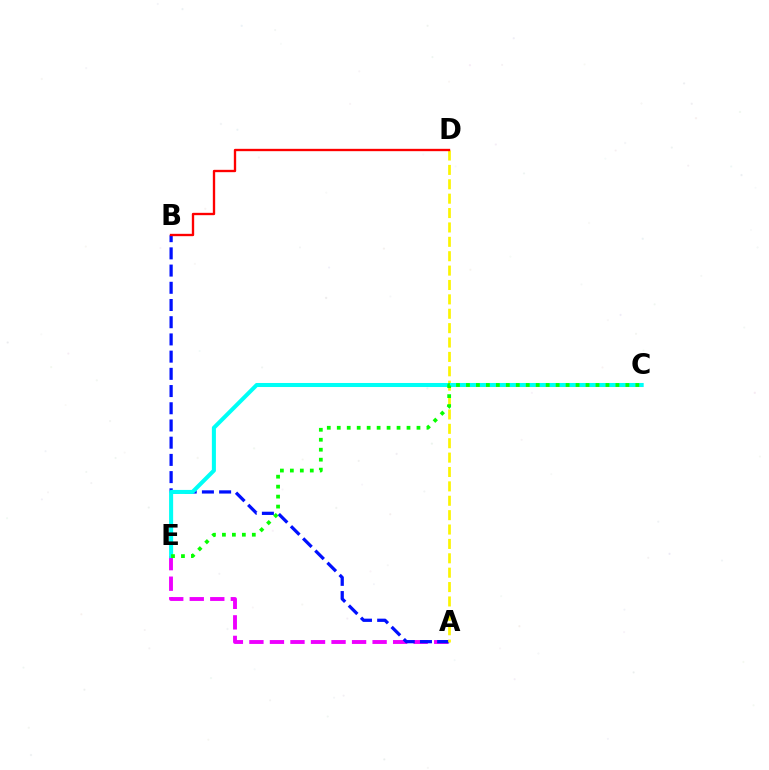{('A', 'E'): [{'color': '#ee00ff', 'line_style': 'dashed', 'thickness': 2.79}], ('A', 'B'): [{'color': '#0010ff', 'line_style': 'dashed', 'thickness': 2.34}], ('A', 'D'): [{'color': '#fcf500', 'line_style': 'dashed', 'thickness': 1.95}], ('B', 'D'): [{'color': '#ff0000', 'line_style': 'solid', 'thickness': 1.69}], ('C', 'E'): [{'color': '#00fff6', 'line_style': 'solid', 'thickness': 2.91}, {'color': '#08ff00', 'line_style': 'dotted', 'thickness': 2.71}]}